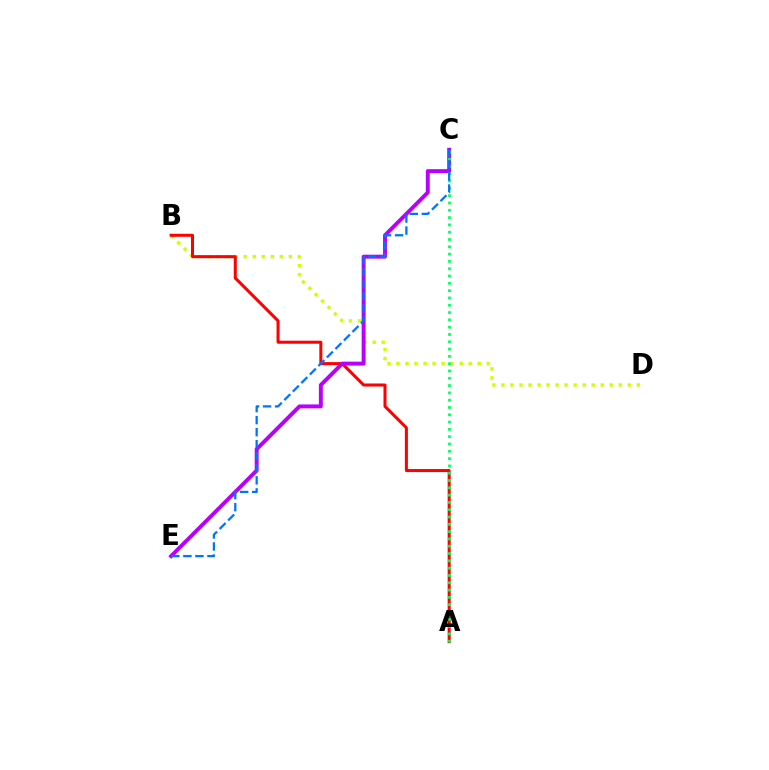{('B', 'D'): [{'color': '#d1ff00', 'line_style': 'dotted', 'thickness': 2.45}], ('A', 'B'): [{'color': '#ff0000', 'line_style': 'solid', 'thickness': 2.17}], ('C', 'E'): [{'color': '#b900ff', 'line_style': 'solid', 'thickness': 2.82}, {'color': '#0074ff', 'line_style': 'dashed', 'thickness': 1.64}], ('A', 'C'): [{'color': '#00ff5c', 'line_style': 'dotted', 'thickness': 1.98}]}